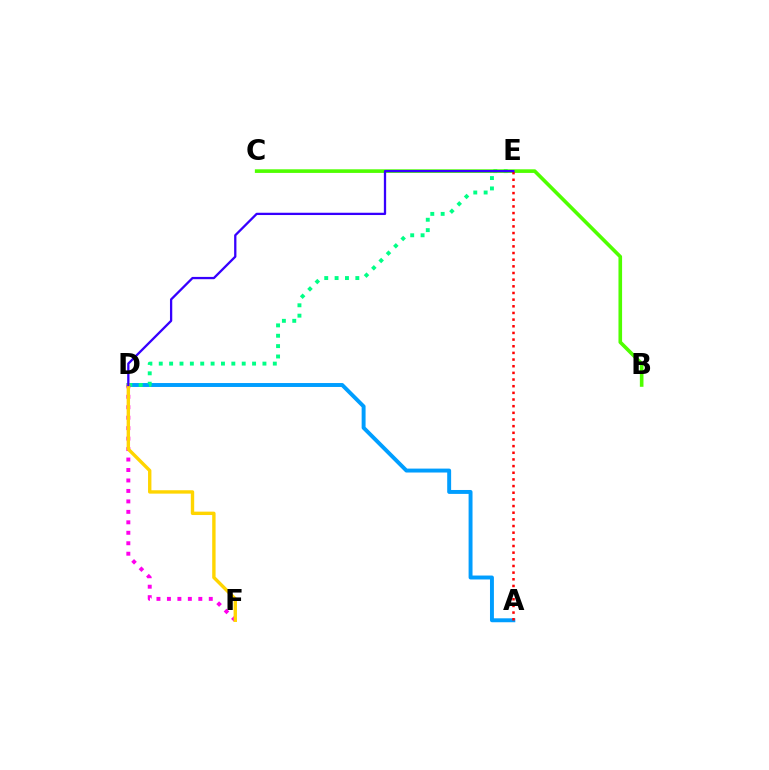{('A', 'D'): [{'color': '#009eff', 'line_style': 'solid', 'thickness': 2.83}], ('D', 'E'): [{'color': '#00ff86', 'line_style': 'dotted', 'thickness': 2.82}, {'color': '#3700ff', 'line_style': 'solid', 'thickness': 1.65}], ('D', 'F'): [{'color': '#ff00ed', 'line_style': 'dotted', 'thickness': 2.84}, {'color': '#ffd500', 'line_style': 'solid', 'thickness': 2.44}], ('B', 'C'): [{'color': '#4fff00', 'line_style': 'solid', 'thickness': 2.6}], ('A', 'E'): [{'color': '#ff0000', 'line_style': 'dotted', 'thickness': 1.81}]}